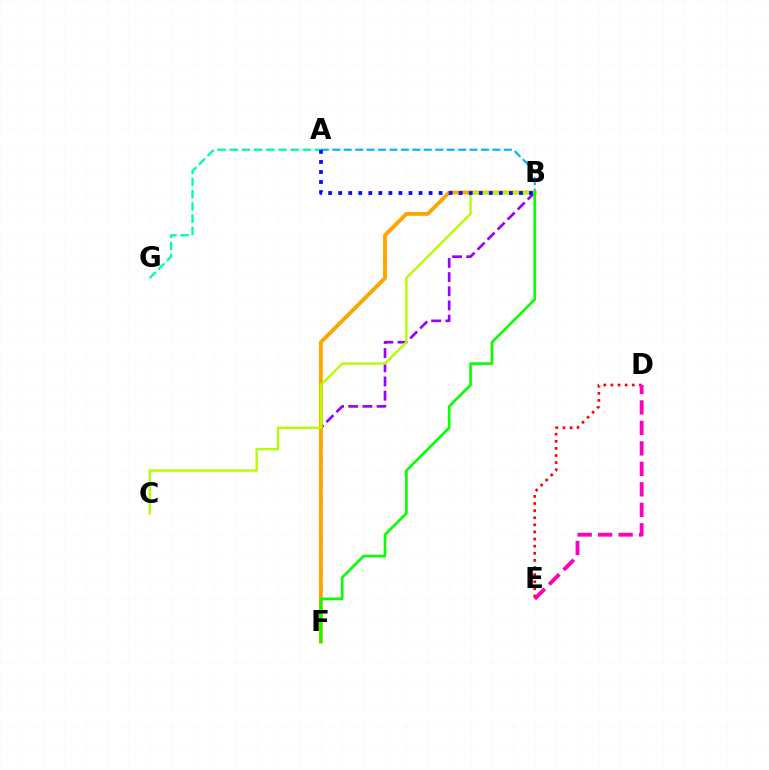{('B', 'F'): [{'color': '#9b00ff', 'line_style': 'dashed', 'thickness': 1.93}, {'color': '#ffa500', 'line_style': 'solid', 'thickness': 2.8}, {'color': '#08ff00', 'line_style': 'solid', 'thickness': 1.91}], ('A', 'B'): [{'color': '#00b5ff', 'line_style': 'dashed', 'thickness': 1.55}, {'color': '#0010ff', 'line_style': 'dotted', 'thickness': 2.73}], ('A', 'G'): [{'color': '#00ff9d', 'line_style': 'dashed', 'thickness': 1.66}], ('B', 'C'): [{'color': '#b3ff00', 'line_style': 'solid', 'thickness': 1.73}], ('D', 'E'): [{'color': '#ff0000', 'line_style': 'dotted', 'thickness': 1.93}, {'color': '#ff00bd', 'line_style': 'dashed', 'thickness': 2.78}]}